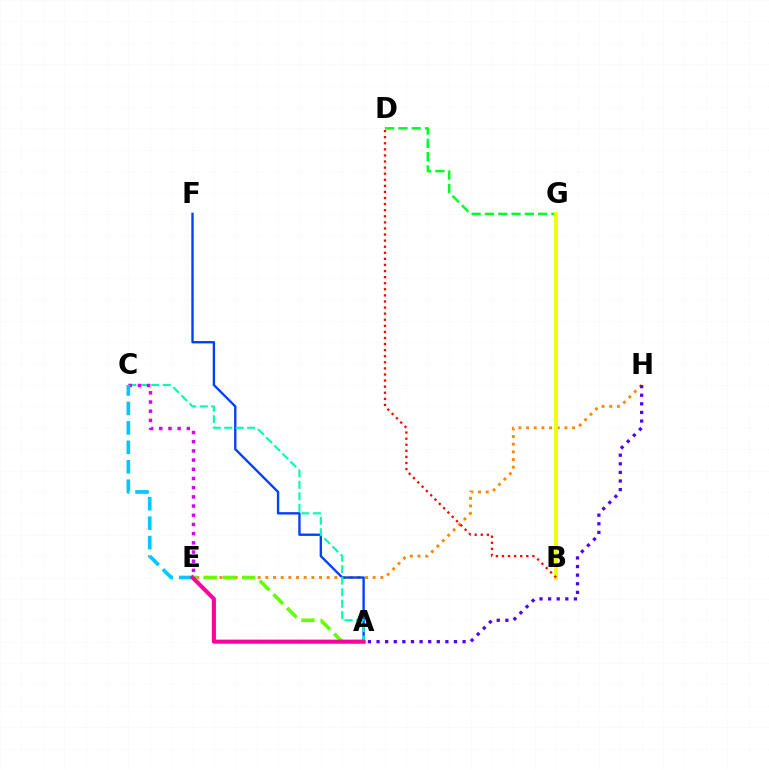{('E', 'H'): [{'color': '#ff8800', 'line_style': 'dotted', 'thickness': 2.08}], ('D', 'G'): [{'color': '#00ff27', 'line_style': 'dashed', 'thickness': 1.81}], ('B', 'G'): [{'color': '#eeff00', 'line_style': 'solid', 'thickness': 2.69}], ('A', 'H'): [{'color': '#4f00ff', 'line_style': 'dotted', 'thickness': 2.34}], ('A', 'F'): [{'color': '#003fff', 'line_style': 'solid', 'thickness': 1.69}], ('A', 'E'): [{'color': '#66ff00', 'line_style': 'dashed', 'thickness': 2.62}, {'color': '#ff00a0', 'line_style': 'solid', 'thickness': 2.93}], ('A', 'C'): [{'color': '#00ffaf', 'line_style': 'dashed', 'thickness': 1.56}], ('C', 'E'): [{'color': '#d600ff', 'line_style': 'dotted', 'thickness': 2.5}, {'color': '#00c7ff', 'line_style': 'dashed', 'thickness': 2.64}], ('B', 'D'): [{'color': '#ff0000', 'line_style': 'dotted', 'thickness': 1.65}]}